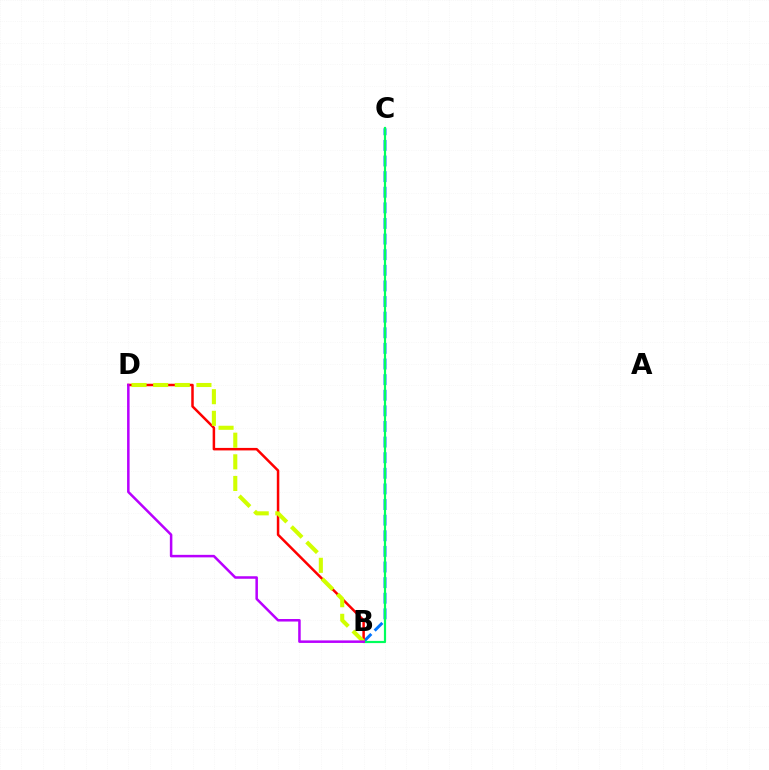{('B', 'C'): [{'color': '#0074ff', 'line_style': 'dashed', 'thickness': 2.12}, {'color': '#00ff5c', 'line_style': 'solid', 'thickness': 1.58}], ('B', 'D'): [{'color': '#ff0000', 'line_style': 'solid', 'thickness': 1.8}, {'color': '#d1ff00', 'line_style': 'dashed', 'thickness': 2.94}, {'color': '#b900ff', 'line_style': 'solid', 'thickness': 1.82}]}